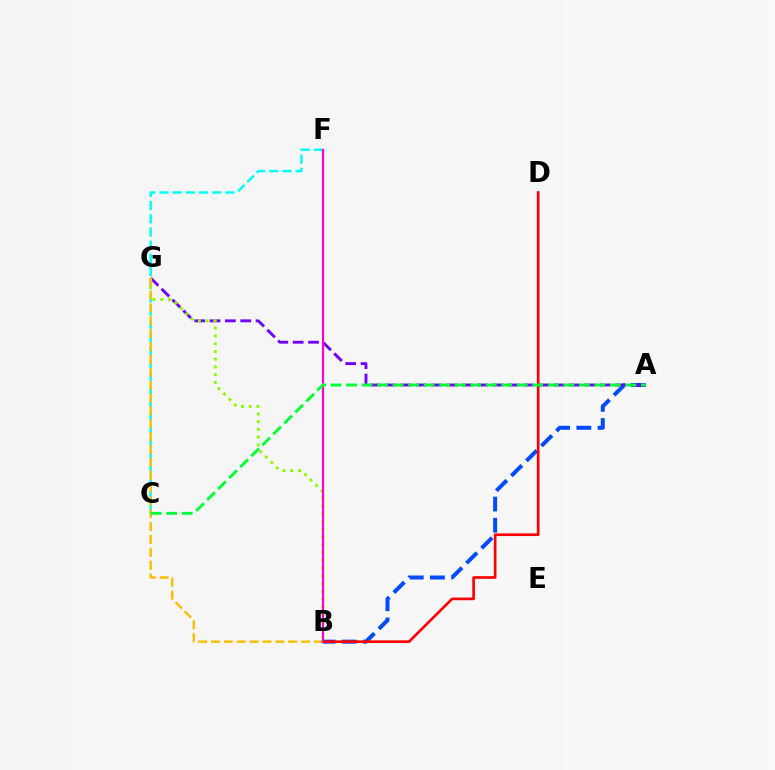{('A', 'B'): [{'color': '#004bff', 'line_style': 'dashed', 'thickness': 2.88}], ('C', 'F'): [{'color': '#00fff6', 'line_style': 'dashed', 'thickness': 1.79}], ('A', 'G'): [{'color': '#7200ff', 'line_style': 'dashed', 'thickness': 2.08}], ('B', 'D'): [{'color': '#ff0000', 'line_style': 'solid', 'thickness': 1.92}], ('B', 'G'): [{'color': '#84ff00', 'line_style': 'dotted', 'thickness': 2.1}, {'color': '#ffbd00', 'line_style': 'dashed', 'thickness': 1.75}], ('B', 'F'): [{'color': '#ff00cf', 'line_style': 'solid', 'thickness': 1.53}], ('A', 'C'): [{'color': '#00ff39', 'line_style': 'dashed', 'thickness': 2.11}]}